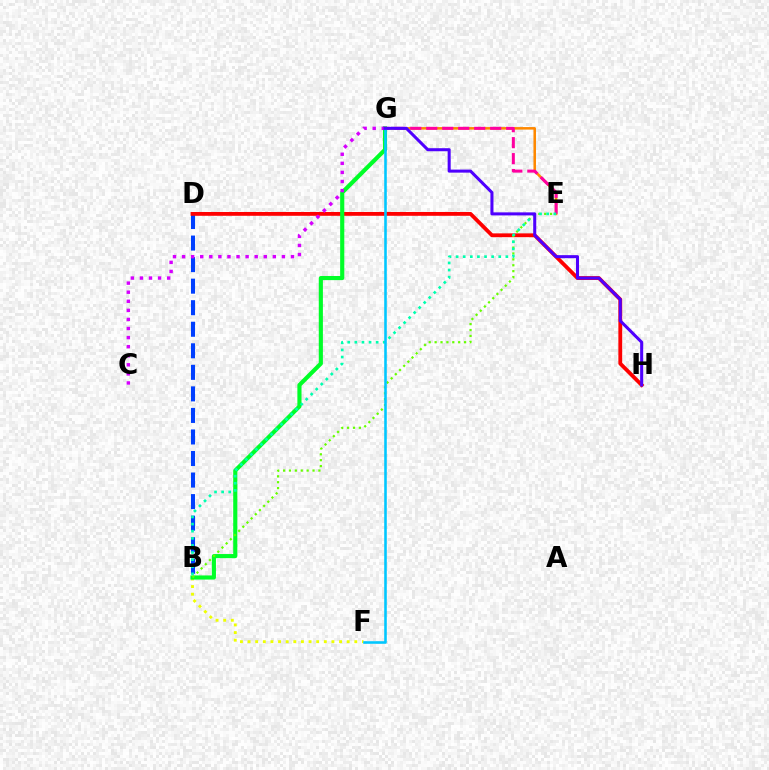{('E', 'G'): [{'color': '#ff8800', 'line_style': 'solid', 'thickness': 1.82}, {'color': '#ff00a0', 'line_style': 'dashed', 'thickness': 2.17}], ('B', 'F'): [{'color': '#eeff00', 'line_style': 'dotted', 'thickness': 2.07}], ('B', 'D'): [{'color': '#003fff', 'line_style': 'dashed', 'thickness': 2.93}], ('D', 'H'): [{'color': '#ff0000', 'line_style': 'solid', 'thickness': 2.75}], ('B', 'G'): [{'color': '#00ff27', 'line_style': 'solid', 'thickness': 2.97}], ('C', 'G'): [{'color': '#d600ff', 'line_style': 'dotted', 'thickness': 2.47}], ('B', 'E'): [{'color': '#66ff00', 'line_style': 'dotted', 'thickness': 1.6}, {'color': '#00ffaf', 'line_style': 'dotted', 'thickness': 1.93}], ('F', 'G'): [{'color': '#00c7ff', 'line_style': 'solid', 'thickness': 1.86}], ('G', 'H'): [{'color': '#4f00ff', 'line_style': 'solid', 'thickness': 2.19}]}